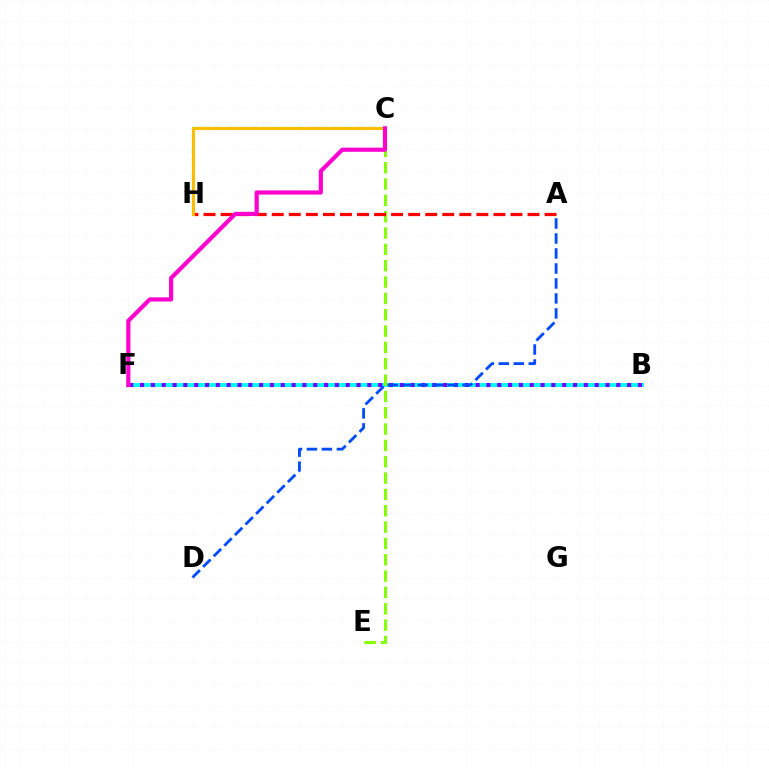{('B', 'F'): [{'color': '#00fff6', 'line_style': 'solid', 'thickness': 2.79}, {'color': '#7200ff', 'line_style': 'dotted', 'thickness': 2.94}], ('C', 'E'): [{'color': '#84ff00', 'line_style': 'dashed', 'thickness': 2.22}], ('C', 'H'): [{'color': '#00ff39', 'line_style': 'dashed', 'thickness': 1.61}, {'color': '#ffbd00', 'line_style': 'solid', 'thickness': 2.19}], ('A', 'H'): [{'color': '#ff0000', 'line_style': 'dashed', 'thickness': 2.32}], ('A', 'D'): [{'color': '#004bff', 'line_style': 'dashed', 'thickness': 2.04}], ('C', 'F'): [{'color': '#ff00cf', 'line_style': 'solid', 'thickness': 2.99}]}